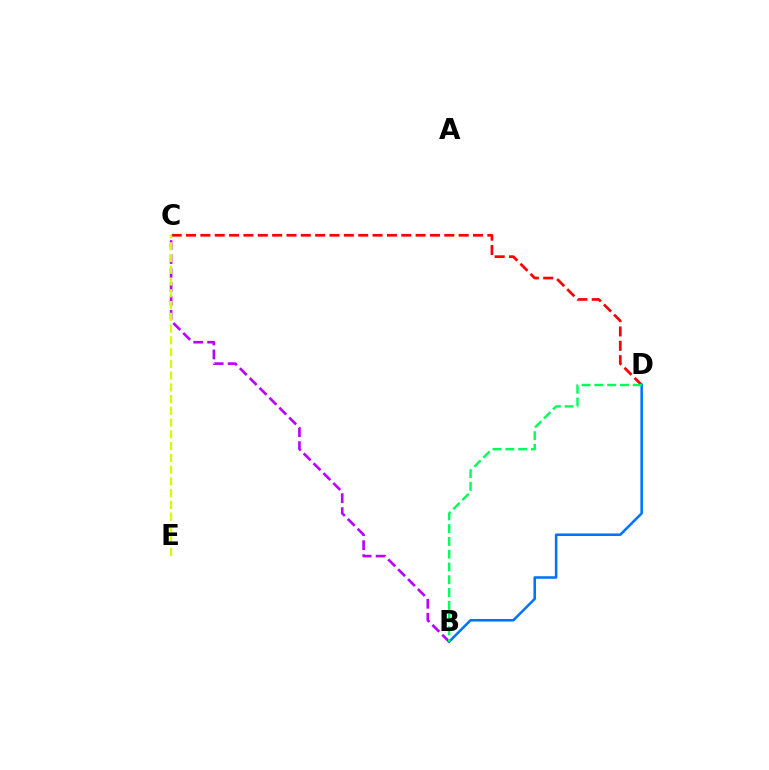{('C', 'D'): [{'color': '#ff0000', 'line_style': 'dashed', 'thickness': 1.95}], ('B', 'C'): [{'color': '#b900ff', 'line_style': 'dashed', 'thickness': 1.9}], ('B', 'D'): [{'color': '#0074ff', 'line_style': 'solid', 'thickness': 1.84}, {'color': '#00ff5c', 'line_style': 'dashed', 'thickness': 1.74}], ('C', 'E'): [{'color': '#d1ff00', 'line_style': 'dashed', 'thickness': 1.6}]}